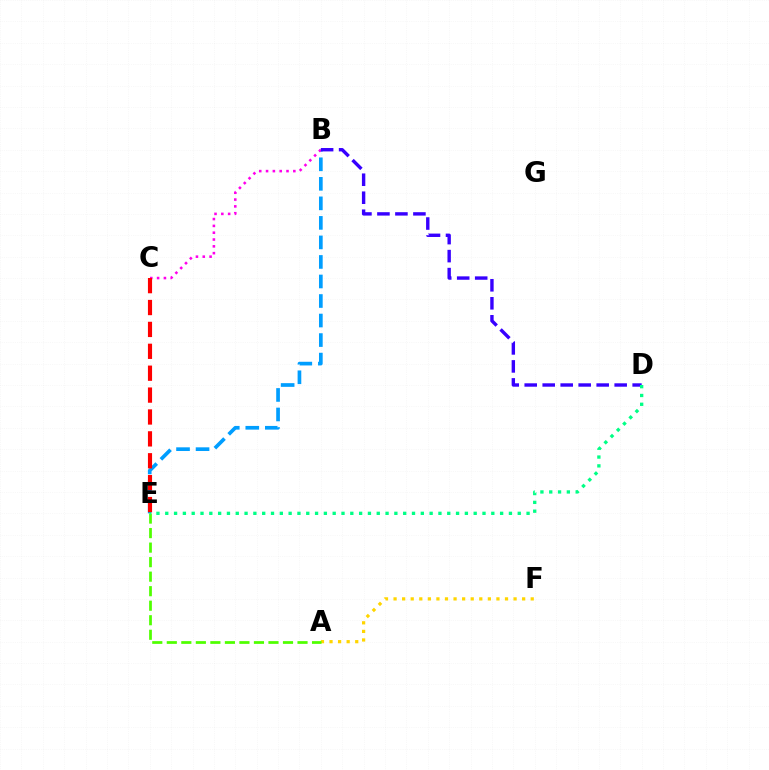{('A', 'F'): [{'color': '#ffd500', 'line_style': 'dotted', 'thickness': 2.33}], ('B', 'E'): [{'color': '#009eff', 'line_style': 'dashed', 'thickness': 2.65}], ('B', 'C'): [{'color': '#ff00ed', 'line_style': 'dotted', 'thickness': 1.85}], ('B', 'D'): [{'color': '#3700ff', 'line_style': 'dashed', 'thickness': 2.44}], ('A', 'E'): [{'color': '#4fff00', 'line_style': 'dashed', 'thickness': 1.97}], ('D', 'E'): [{'color': '#00ff86', 'line_style': 'dotted', 'thickness': 2.39}], ('C', 'E'): [{'color': '#ff0000', 'line_style': 'dashed', 'thickness': 2.97}]}